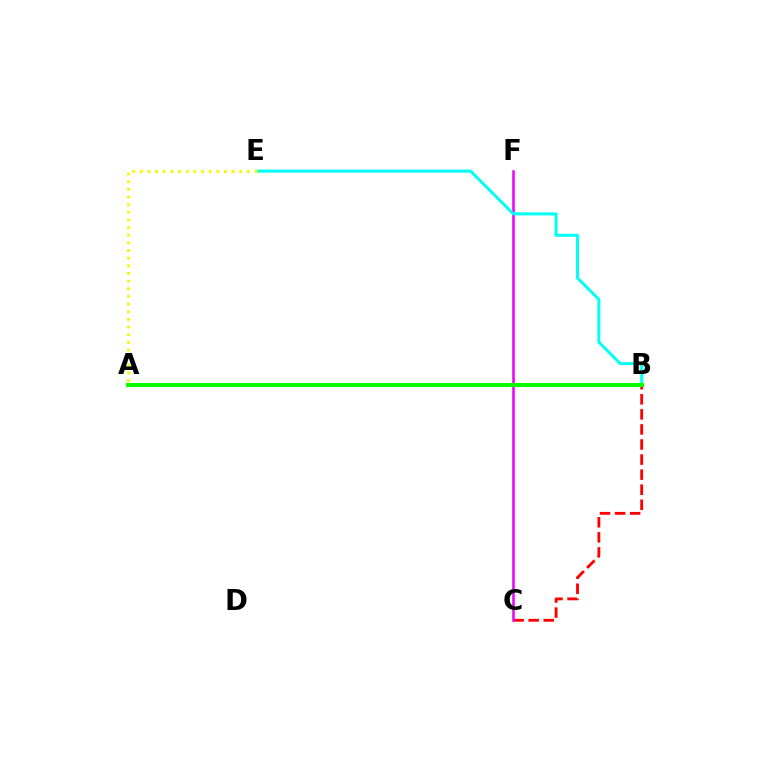{('B', 'C'): [{'color': '#ff0000', 'line_style': 'dashed', 'thickness': 2.05}], ('C', 'F'): [{'color': '#ee00ff', 'line_style': 'solid', 'thickness': 1.83}], ('B', 'E'): [{'color': '#00fff6', 'line_style': 'solid', 'thickness': 2.16}], ('A', 'E'): [{'color': '#fcf500', 'line_style': 'dotted', 'thickness': 2.08}], ('A', 'B'): [{'color': '#0010ff', 'line_style': 'solid', 'thickness': 1.91}, {'color': '#08ff00', 'line_style': 'solid', 'thickness': 2.94}]}